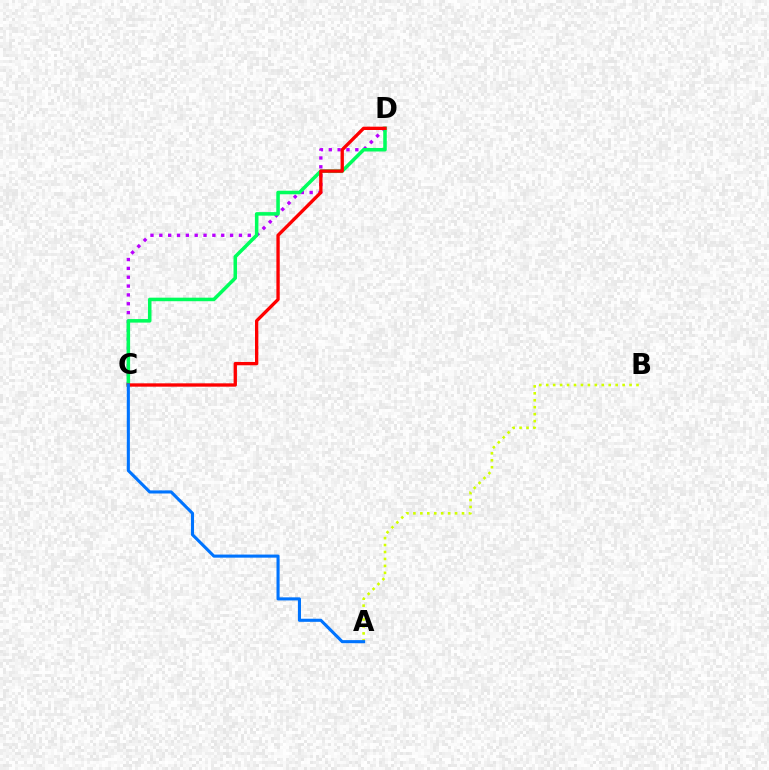{('C', 'D'): [{'color': '#b900ff', 'line_style': 'dotted', 'thickness': 2.4}, {'color': '#00ff5c', 'line_style': 'solid', 'thickness': 2.55}, {'color': '#ff0000', 'line_style': 'solid', 'thickness': 2.39}], ('A', 'B'): [{'color': '#d1ff00', 'line_style': 'dotted', 'thickness': 1.89}], ('A', 'C'): [{'color': '#0074ff', 'line_style': 'solid', 'thickness': 2.23}]}